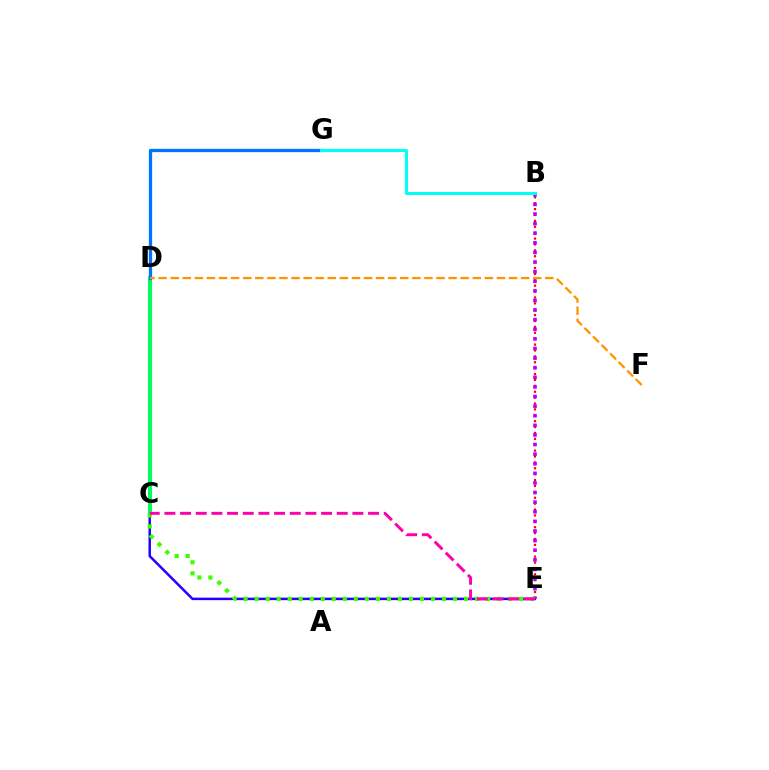{('C', 'D'): [{'color': '#d1ff00', 'line_style': 'dashed', 'thickness': 1.85}, {'color': '#00ff5c', 'line_style': 'solid', 'thickness': 2.92}], ('B', 'E'): [{'color': '#ff0000', 'line_style': 'dotted', 'thickness': 1.6}, {'color': '#b900ff', 'line_style': 'dotted', 'thickness': 2.61}], ('C', 'E'): [{'color': '#2500ff', 'line_style': 'solid', 'thickness': 1.8}, {'color': '#3dff00', 'line_style': 'dotted', 'thickness': 2.99}, {'color': '#ff00ac', 'line_style': 'dashed', 'thickness': 2.13}], ('D', 'G'): [{'color': '#0074ff', 'line_style': 'solid', 'thickness': 2.36}], ('B', 'G'): [{'color': '#00fff6', 'line_style': 'solid', 'thickness': 2.17}], ('D', 'F'): [{'color': '#ff9400', 'line_style': 'dashed', 'thickness': 1.64}]}